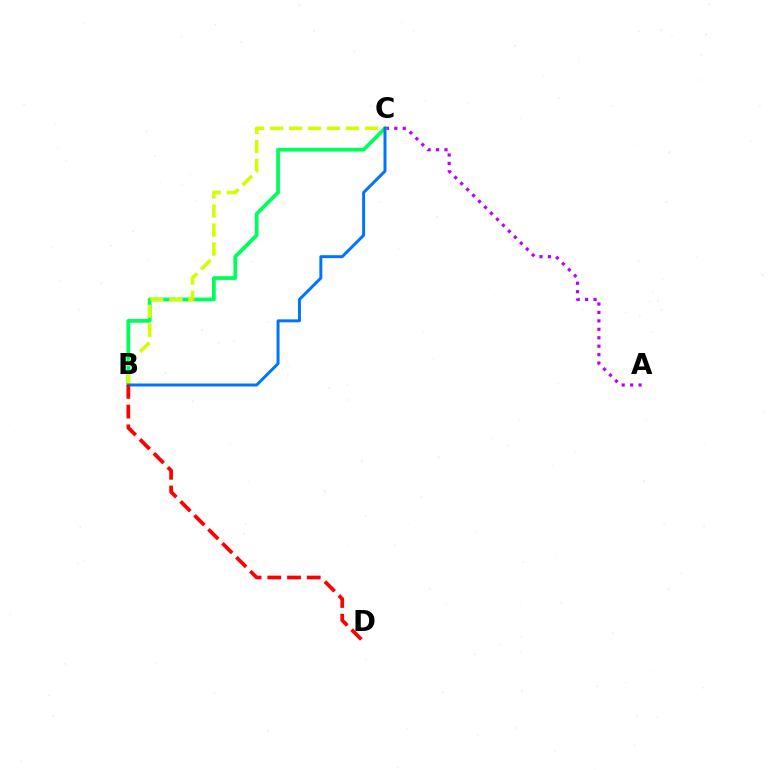{('A', 'C'): [{'color': '#b900ff', 'line_style': 'dotted', 'thickness': 2.29}], ('B', 'C'): [{'color': '#00ff5c', 'line_style': 'solid', 'thickness': 2.72}, {'color': '#d1ff00', 'line_style': 'dashed', 'thickness': 2.58}, {'color': '#0074ff', 'line_style': 'solid', 'thickness': 2.14}], ('B', 'D'): [{'color': '#ff0000', 'line_style': 'dashed', 'thickness': 2.68}]}